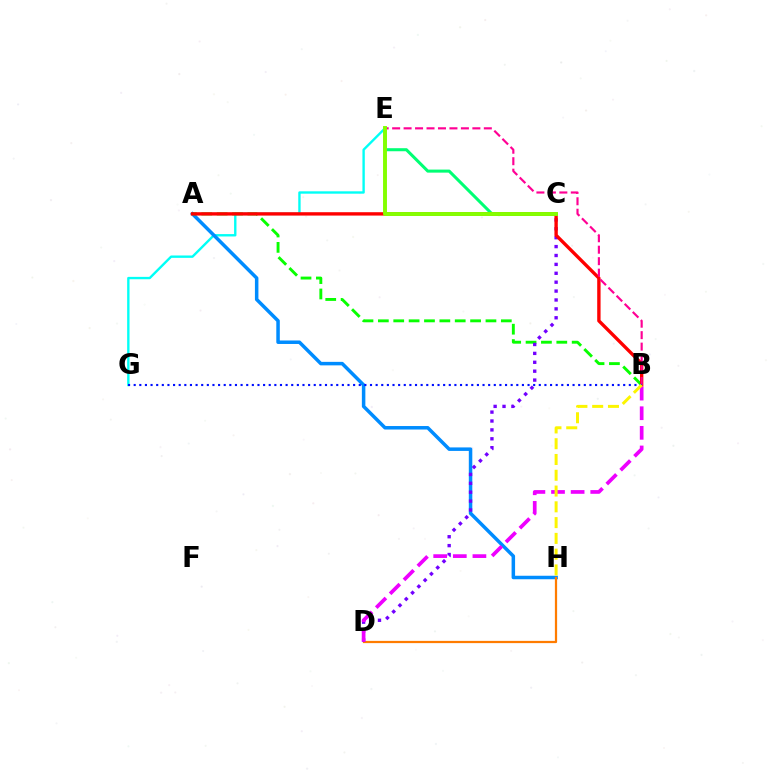{('E', 'G'): [{'color': '#00fff6', 'line_style': 'solid', 'thickness': 1.71}], ('C', 'E'): [{'color': '#00ff74', 'line_style': 'solid', 'thickness': 2.19}, {'color': '#84ff00', 'line_style': 'solid', 'thickness': 2.81}], ('A', 'H'): [{'color': '#008cff', 'line_style': 'solid', 'thickness': 2.52}], ('D', 'H'): [{'color': '#ff7c00', 'line_style': 'solid', 'thickness': 1.61}], ('A', 'B'): [{'color': '#08ff00', 'line_style': 'dashed', 'thickness': 2.09}, {'color': '#ff0000', 'line_style': 'solid', 'thickness': 2.42}], ('C', 'D'): [{'color': '#7200ff', 'line_style': 'dotted', 'thickness': 2.42}], ('B', 'D'): [{'color': '#ee00ff', 'line_style': 'dashed', 'thickness': 2.66}], ('B', 'E'): [{'color': '#ff0094', 'line_style': 'dashed', 'thickness': 1.56}], ('B', 'G'): [{'color': '#0010ff', 'line_style': 'dotted', 'thickness': 1.53}], ('B', 'H'): [{'color': '#fcf500', 'line_style': 'dashed', 'thickness': 2.14}]}